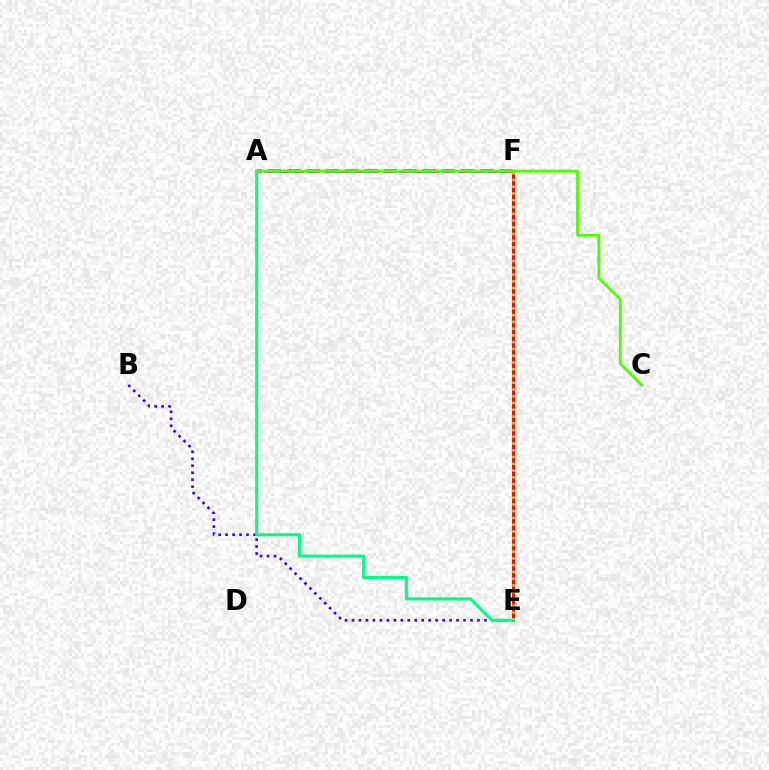{('E', 'F'): [{'color': '#ff0000', 'line_style': 'solid', 'thickness': 2.1}, {'color': '#ffd500', 'line_style': 'dotted', 'thickness': 1.84}], ('A', 'F'): [{'color': '#009eff', 'line_style': 'dashed', 'thickness': 2.62}, {'color': '#ff00ed', 'line_style': 'dashed', 'thickness': 2.03}], ('B', 'E'): [{'color': '#3700ff', 'line_style': 'dotted', 'thickness': 1.89}], ('A', 'E'): [{'color': '#00ff86', 'line_style': 'solid', 'thickness': 2.2}], ('A', 'C'): [{'color': '#4fff00', 'line_style': 'solid', 'thickness': 2.04}]}